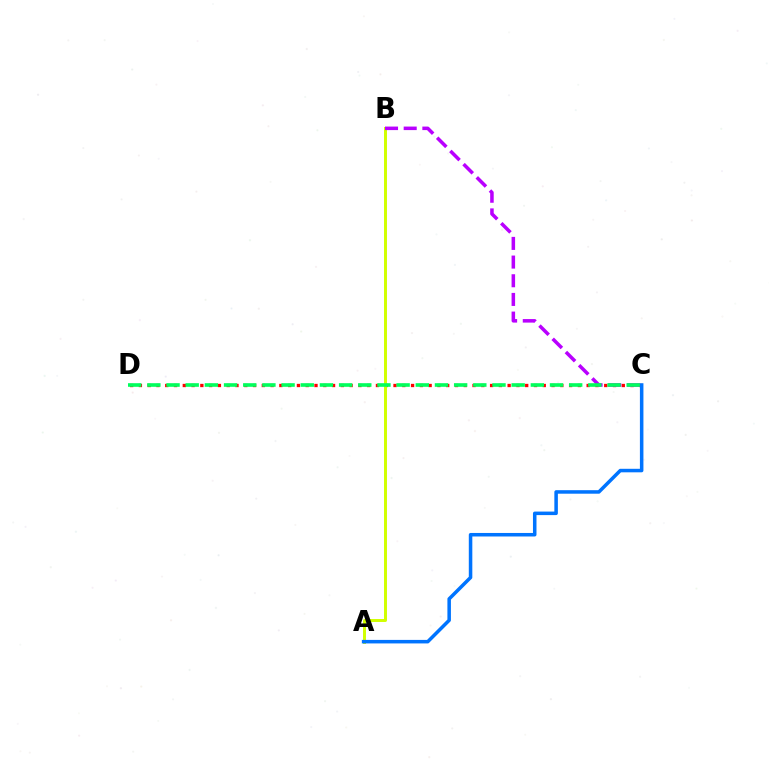{('C', 'D'): [{'color': '#ff0000', 'line_style': 'dotted', 'thickness': 2.39}, {'color': '#00ff5c', 'line_style': 'dashed', 'thickness': 2.6}], ('A', 'B'): [{'color': '#d1ff00', 'line_style': 'solid', 'thickness': 2.13}], ('B', 'C'): [{'color': '#b900ff', 'line_style': 'dashed', 'thickness': 2.54}], ('A', 'C'): [{'color': '#0074ff', 'line_style': 'solid', 'thickness': 2.54}]}